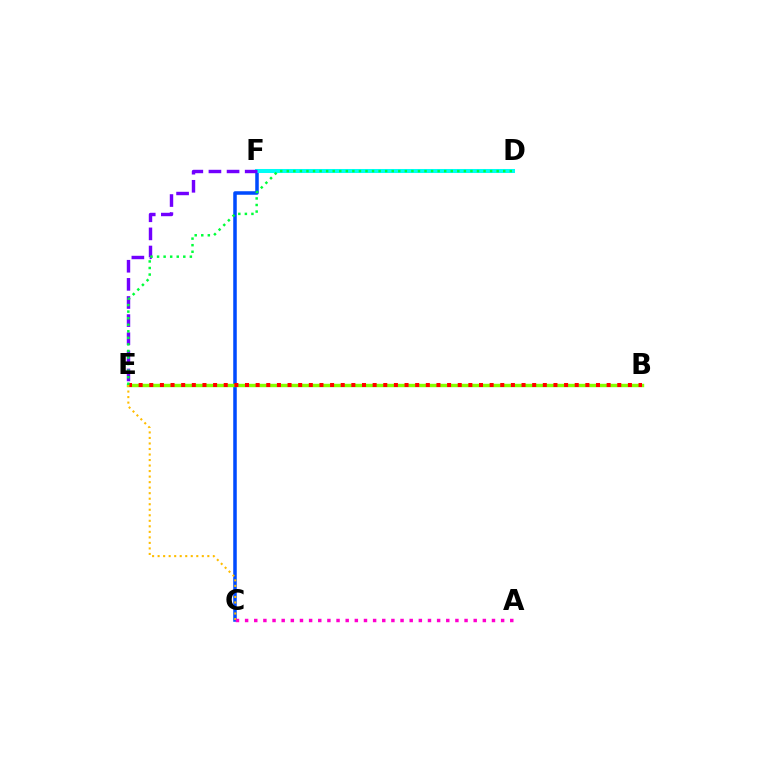{('C', 'F'): [{'color': '#004bff', 'line_style': 'solid', 'thickness': 2.53}], ('B', 'E'): [{'color': '#84ff00', 'line_style': 'solid', 'thickness': 2.46}, {'color': '#ff0000', 'line_style': 'dotted', 'thickness': 2.89}], ('D', 'F'): [{'color': '#00fff6', 'line_style': 'solid', 'thickness': 2.9}], ('E', 'F'): [{'color': '#7200ff', 'line_style': 'dashed', 'thickness': 2.46}], ('D', 'E'): [{'color': '#00ff39', 'line_style': 'dotted', 'thickness': 1.78}], ('C', 'E'): [{'color': '#ffbd00', 'line_style': 'dotted', 'thickness': 1.5}], ('A', 'C'): [{'color': '#ff00cf', 'line_style': 'dotted', 'thickness': 2.48}]}